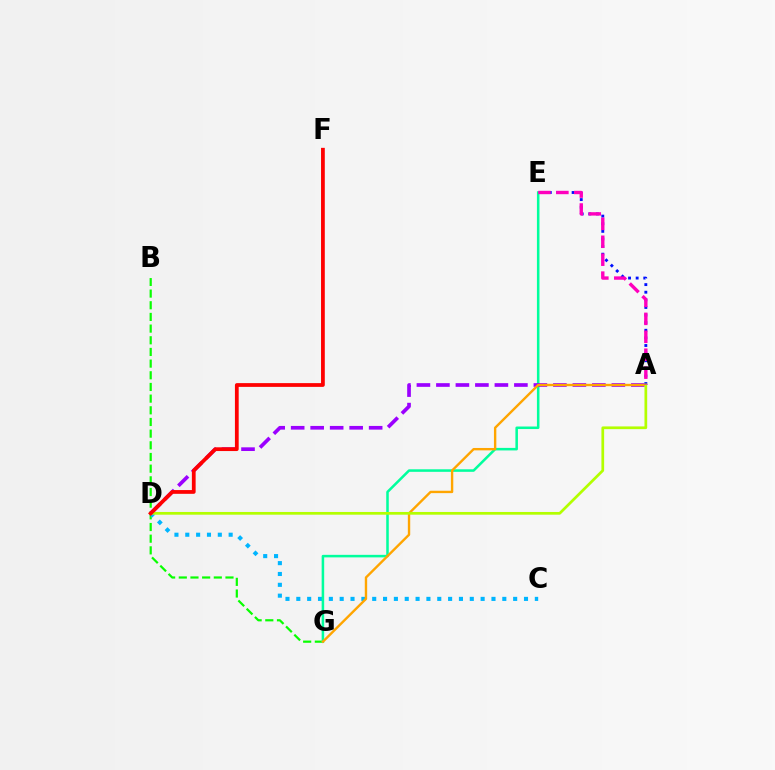{('B', 'G'): [{'color': '#08ff00', 'line_style': 'dashed', 'thickness': 1.59}], ('A', 'E'): [{'color': '#0010ff', 'line_style': 'dotted', 'thickness': 2.07}, {'color': '#ff00bd', 'line_style': 'dashed', 'thickness': 2.44}], ('C', 'D'): [{'color': '#00b5ff', 'line_style': 'dotted', 'thickness': 2.95}], ('E', 'G'): [{'color': '#00ff9d', 'line_style': 'solid', 'thickness': 1.82}], ('A', 'D'): [{'color': '#9b00ff', 'line_style': 'dashed', 'thickness': 2.65}, {'color': '#b3ff00', 'line_style': 'solid', 'thickness': 1.96}], ('A', 'G'): [{'color': '#ffa500', 'line_style': 'solid', 'thickness': 1.72}], ('D', 'F'): [{'color': '#ff0000', 'line_style': 'solid', 'thickness': 2.71}]}